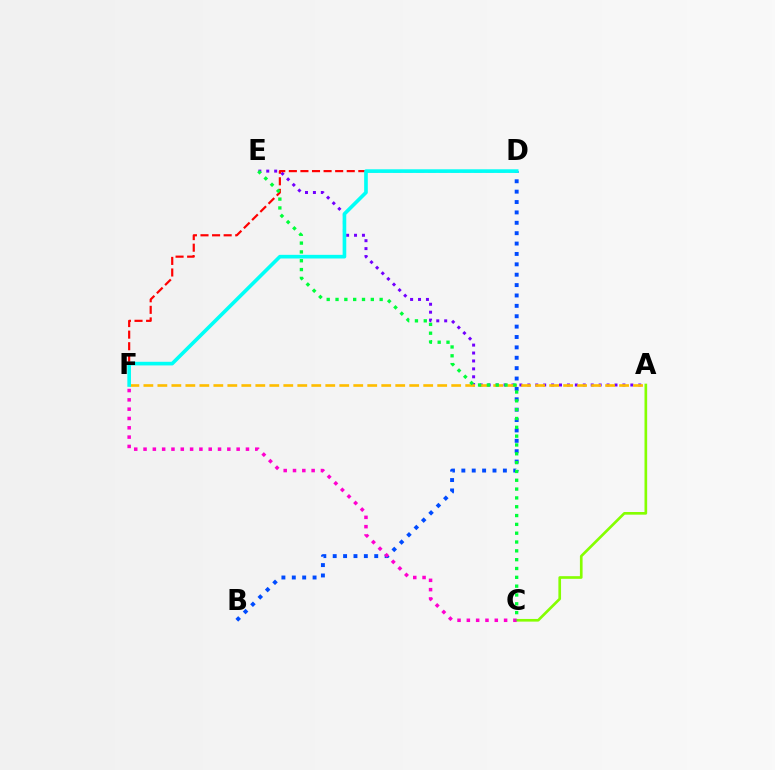{('A', 'E'): [{'color': '#7200ff', 'line_style': 'dotted', 'thickness': 2.15}], ('D', 'F'): [{'color': '#ff0000', 'line_style': 'dashed', 'thickness': 1.57}, {'color': '#00fff6', 'line_style': 'solid', 'thickness': 2.62}], ('A', 'C'): [{'color': '#84ff00', 'line_style': 'solid', 'thickness': 1.92}], ('B', 'D'): [{'color': '#004bff', 'line_style': 'dotted', 'thickness': 2.82}], ('C', 'F'): [{'color': '#ff00cf', 'line_style': 'dotted', 'thickness': 2.53}], ('A', 'F'): [{'color': '#ffbd00', 'line_style': 'dashed', 'thickness': 1.9}], ('C', 'E'): [{'color': '#00ff39', 'line_style': 'dotted', 'thickness': 2.4}]}